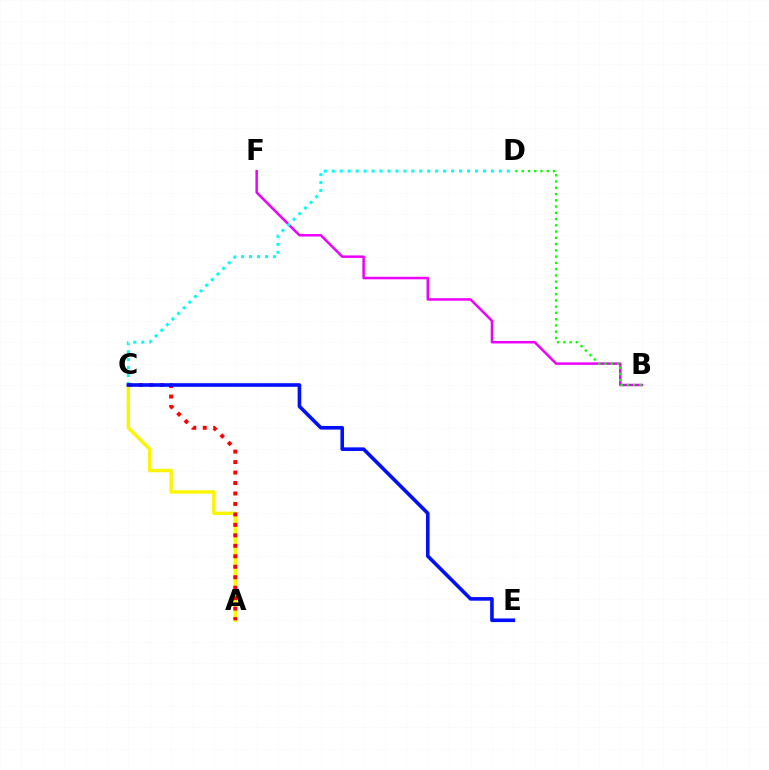{('B', 'F'): [{'color': '#ee00ff', 'line_style': 'solid', 'thickness': 1.8}], ('A', 'C'): [{'color': '#fcf500', 'line_style': 'solid', 'thickness': 2.47}, {'color': '#ff0000', 'line_style': 'dotted', 'thickness': 2.84}], ('B', 'D'): [{'color': '#08ff00', 'line_style': 'dotted', 'thickness': 1.7}], ('C', 'D'): [{'color': '#00fff6', 'line_style': 'dotted', 'thickness': 2.16}], ('C', 'E'): [{'color': '#0010ff', 'line_style': 'solid', 'thickness': 2.6}]}